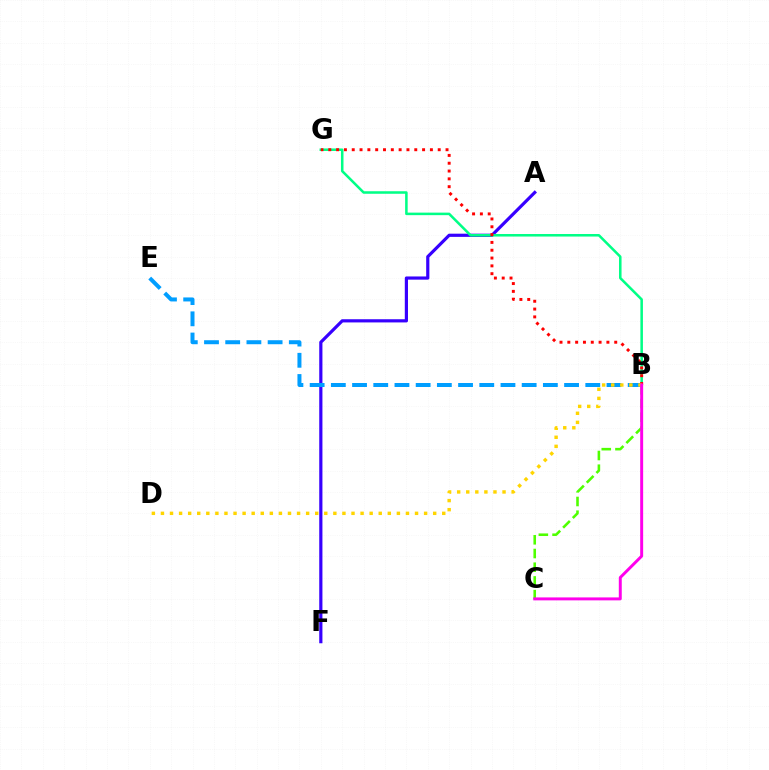{('B', 'C'): [{'color': '#4fff00', 'line_style': 'dashed', 'thickness': 1.86}, {'color': '#ff00ed', 'line_style': 'solid', 'thickness': 2.13}], ('A', 'F'): [{'color': '#3700ff', 'line_style': 'solid', 'thickness': 2.29}], ('B', 'G'): [{'color': '#00ff86', 'line_style': 'solid', 'thickness': 1.82}, {'color': '#ff0000', 'line_style': 'dotted', 'thickness': 2.12}], ('B', 'E'): [{'color': '#009eff', 'line_style': 'dashed', 'thickness': 2.88}], ('B', 'D'): [{'color': '#ffd500', 'line_style': 'dotted', 'thickness': 2.47}]}